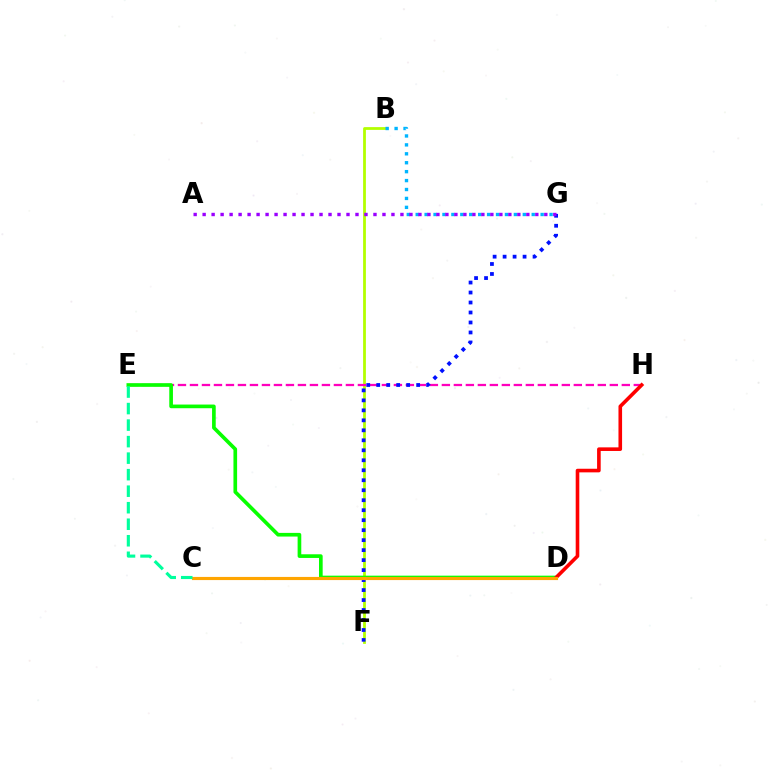{('B', 'F'): [{'color': '#b3ff00', 'line_style': 'solid', 'thickness': 2.0}], ('E', 'H'): [{'color': '#ff00bd', 'line_style': 'dashed', 'thickness': 1.63}], ('D', 'E'): [{'color': '#08ff00', 'line_style': 'solid', 'thickness': 2.64}], ('B', 'G'): [{'color': '#00b5ff', 'line_style': 'dotted', 'thickness': 2.42}], ('D', 'H'): [{'color': '#ff0000', 'line_style': 'solid', 'thickness': 2.6}], ('F', 'G'): [{'color': '#0010ff', 'line_style': 'dotted', 'thickness': 2.71}], ('C', 'D'): [{'color': '#ffa500', 'line_style': 'solid', 'thickness': 2.27}], ('A', 'G'): [{'color': '#9b00ff', 'line_style': 'dotted', 'thickness': 2.44}], ('C', 'E'): [{'color': '#00ff9d', 'line_style': 'dashed', 'thickness': 2.24}]}